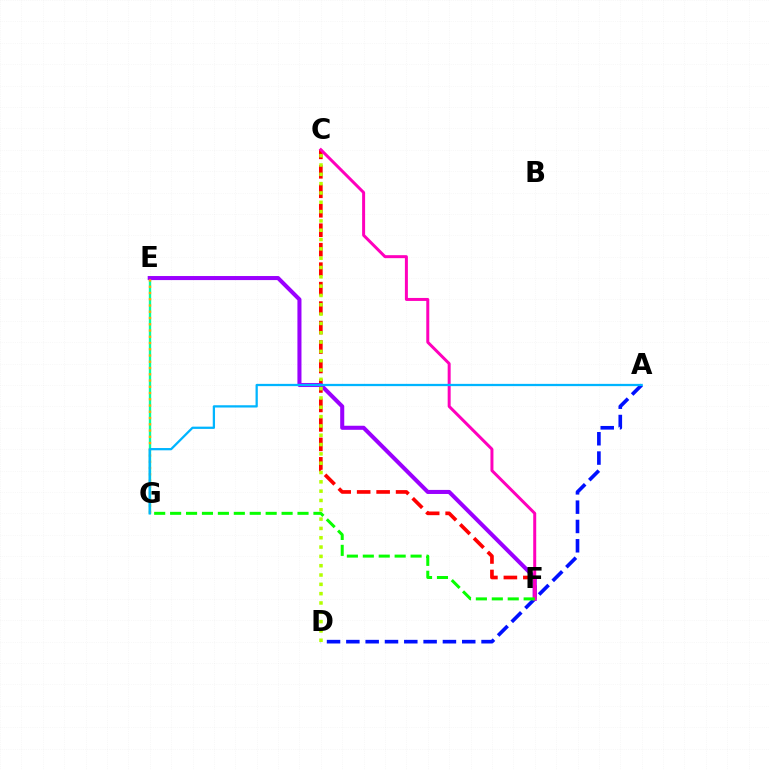{('A', 'D'): [{'color': '#0010ff', 'line_style': 'dashed', 'thickness': 2.62}], ('C', 'F'): [{'color': '#ff0000', 'line_style': 'dashed', 'thickness': 2.64}, {'color': '#ff00bd', 'line_style': 'solid', 'thickness': 2.15}], ('E', 'G'): [{'color': '#00ff9d', 'line_style': 'solid', 'thickness': 1.72}, {'color': '#ffa500', 'line_style': 'dotted', 'thickness': 1.7}], ('E', 'F'): [{'color': '#9b00ff', 'line_style': 'solid', 'thickness': 2.92}], ('C', 'D'): [{'color': '#b3ff00', 'line_style': 'dotted', 'thickness': 2.53}], ('A', 'G'): [{'color': '#00b5ff', 'line_style': 'solid', 'thickness': 1.63}], ('F', 'G'): [{'color': '#08ff00', 'line_style': 'dashed', 'thickness': 2.16}]}